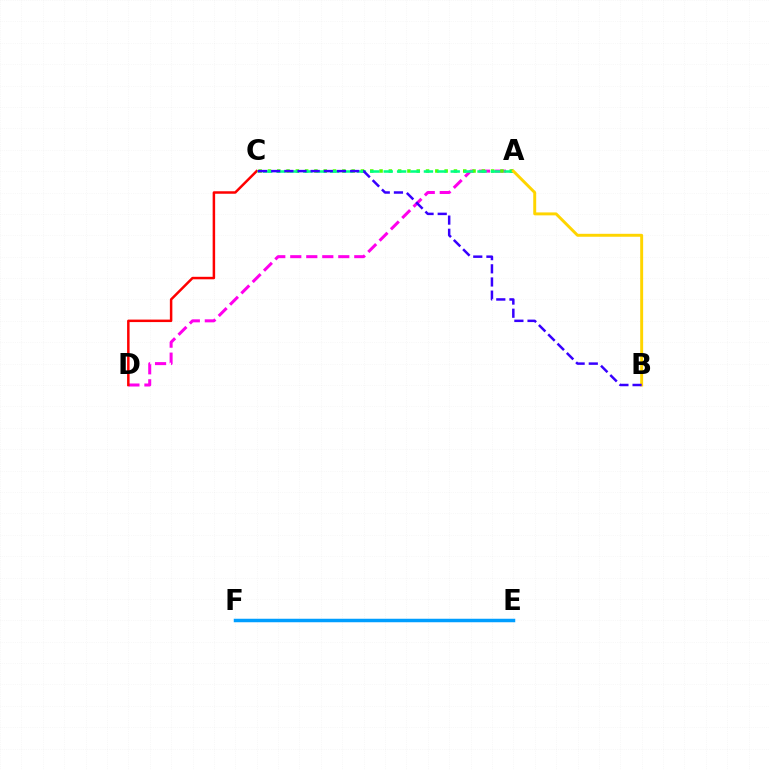{('A', 'D'): [{'color': '#ff00ed', 'line_style': 'dashed', 'thickness': 2.17}], ('A', 'C'): [{'color': '#4fff00', 'line_style': 'dotted', 'thickness': 2.53}, {'color': '#00ff86', 'line_style': 'dashed', 'thickness': 1.82}], ('E', 'F'): [{'color': '#009eff', 'line_style': 'solid', 'thickness': 2.52}], ('C', 'D'): [{'color': '#ff0000', 'line_style': 'solid', 'thickness': 1.79}], ('A', 'B'): [{'color': '#ffd500', 'line_style': 'solid', 'thickness': 2.12}], ('B', 'C'): [{'color': '#3700ff', 'line_style': 'dashed', 'thickness': 1.79}]}